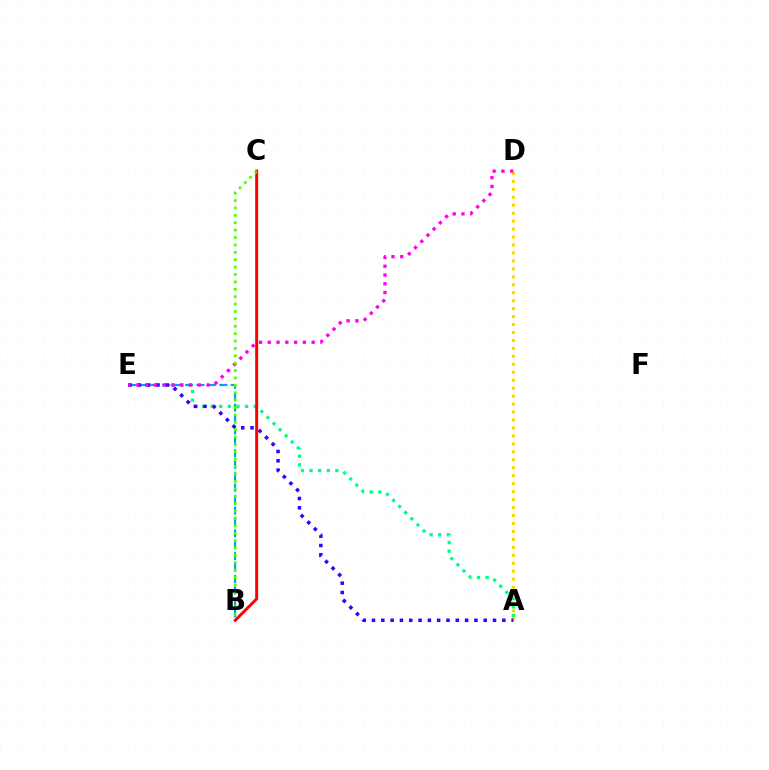{('A', 'D'): [{'color': '#ffd500', 'line_style': 'dotted', 'thickness': 2.16}], ('A', 'E'): [{'color': '#00ff86', 'line_style': 'dotted', 'thickness': 2.34}, {'color': '#3700ff', 'line_style': 'dotted', 'thickness': 2.53}], ('B', 'E'): [{'color': '#009eff', 'line_style': 'dashed', 'thickness': 1.55}], ('D', 'E'): [{'color': '#ff00ed', 'line_style': 'dotted', 'thickness': 2.38}], ('B', 'C'): [{'color': '#ff0000', 'line_style': 'solid', 'thickness': 2.13}, {'color': '#4fff00', 'line_style': 'dotted', 'thickness': 2.01}]}